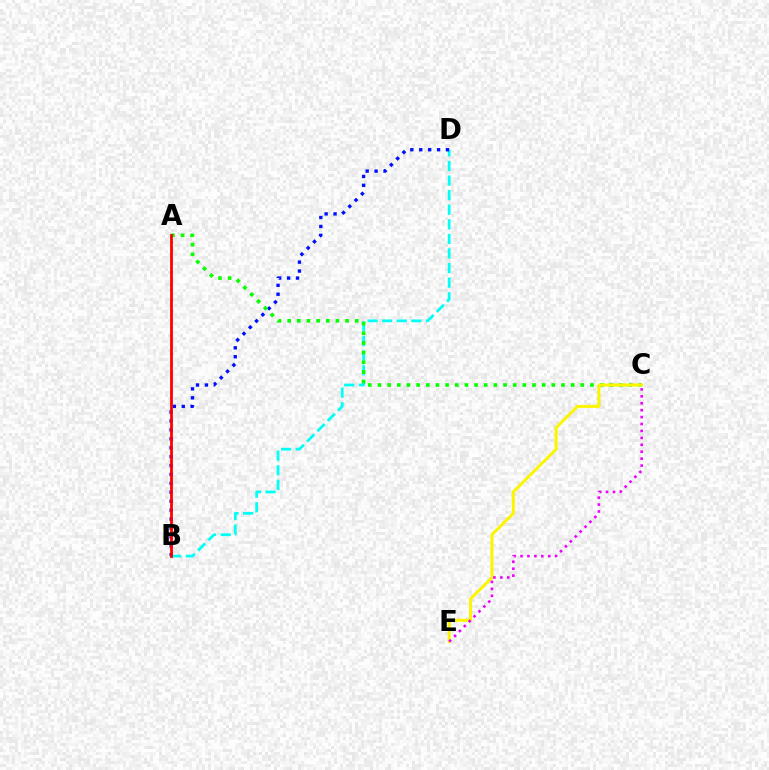{('B', 'D'): [{'color': '#00fff6', 'line_style': 'dashed', 'thickness': 1.98}, {'color': '#0010ff', 'line_style': 'dotted', 'thickness': 2.42}], ('A', 'C'): [{'color': '#08ff00', 'line_style': 'dotted', 'thickness': 2.62}], ('C', 'E'): [{'color': '#fcf500', 'line_style': 'solid', 'thickness': 2.15}, {'color': '#ee00ff', 'line_style': 'dotted', 'thickness': 1.88}], ('A', 'B'): [{'color': '#ff0000', 'line_style': 'solid', 'thickness': 2.0}]}